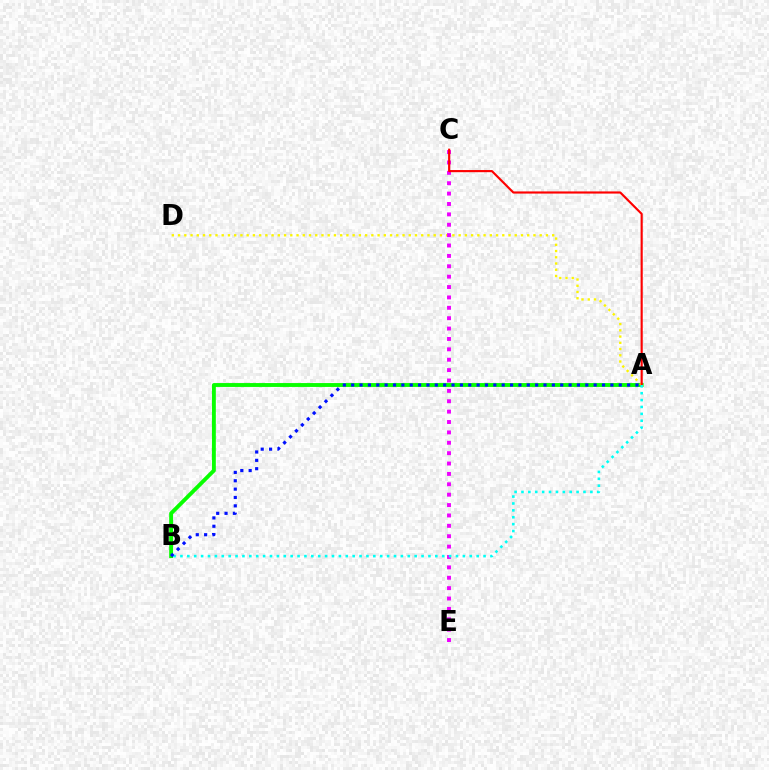{('A', 'B'): [{'color': '#08ff00', 'line_style': 'solid', 'thickness': 2.79}, {'color': '#00fff6', 'line_style': 'dotted', 'thickness': 1.87}, {'color': '#0010ff', 'line_style': 'dotted', 'thickness': 2.27}], ('A', 'D'): [{'color': '#fcf500', 'line_style': 'dotted', 'thickness': 1.69}], ('C', 'E'): [{'color': '#ee00ff', 'line_style': 'dotted', 'thickness': 2.82}], ('A', 'C'): [{'color': '#ff0000', 'line_style': 'solid', 'thickness': 1.55}]}